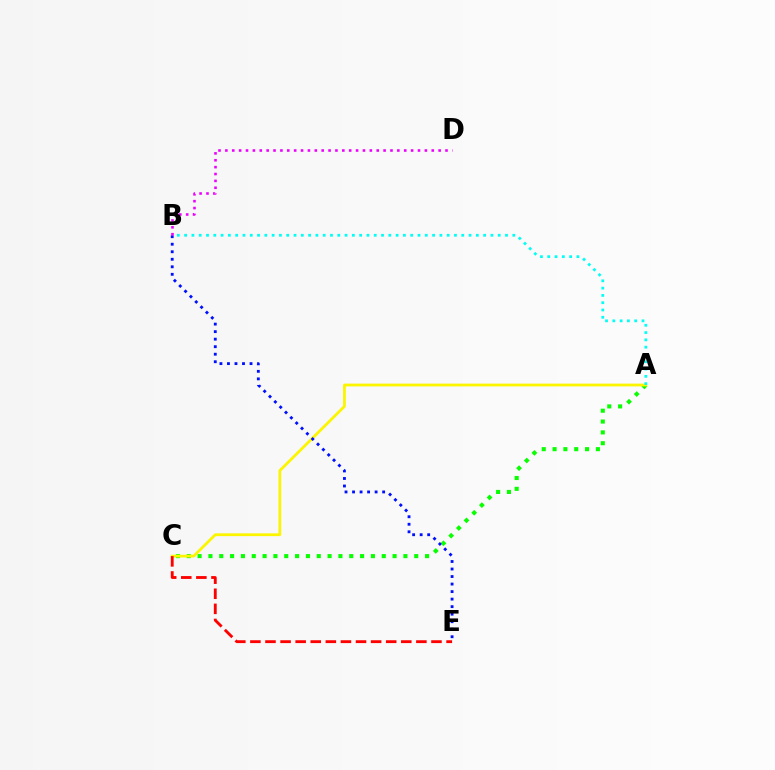{('A', 'C'): [{'color': '#08ff00', 'line_style': 'dotted', 'thickness': 2.94}, {'color': '#fcf500', 'line_style': 'solid', 'thickness': 1.99}], ('A', 'B'): [{'color': '#00fff6', 'line_style': 'dotted', 'thickness': 1.98}], ('C', 'E'): [{'color': '#ff0000', 'line_style': 'dashed', 'thickness': 2.05}], ('B', 'E'): [{'color': '#0010ff', 'line_style': 'dotted', 'thickness': 2.04}], ('B', 'D'): [{'color': '#ee00ff', 'line_style': 'dotted', 'thickness': 1.87}]}